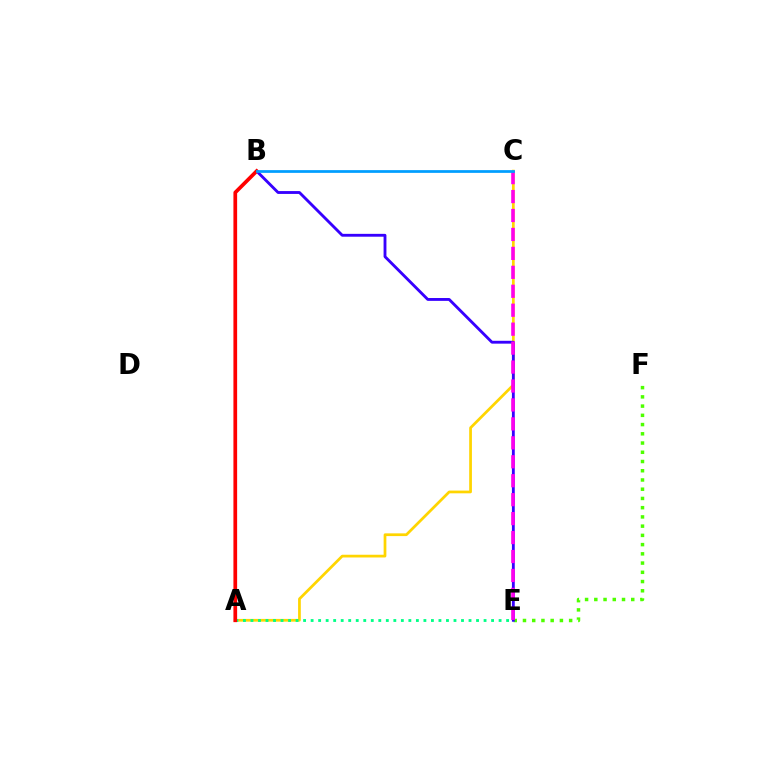{('A', 'C'): [{'color': '#ffd500', 'line_style': 'solid', 'thickness': 1.97}], ('E', 'F'): [{'color': '#4fff00', 'line_style': 'dotted', 'thickness': 2.51}], ('B', 'E'): [{'color': '#3700ff', 'line_style': 'solid', 'thickness': 2.05}], ('A', 'E'): [{'color': '#00ff86', 'line_style': 'dotted', 'thickness': 2.04}], ('A', 'B'): [{'color': '#ff0000', 'line_style': 'solid', 'thickness': 2.67}], ('C', 'E'): [{'color': '#ff00ed', 'line_style': 'dashed', 'thickness': 2.57}], ('B', 'C'): [{'color': '#009eff', 'line_style': 'solid', 'thickness': 1.97}]}